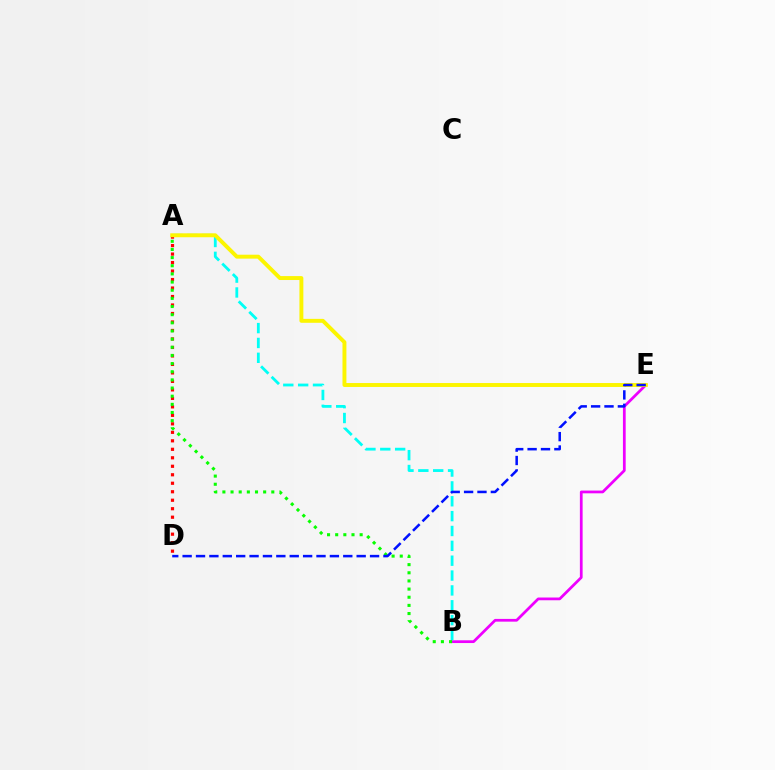{('B', 'E'): [{'color': '#ee00ff', 'line_style': 'solid', 'thickness': 1.98}], ('A', 'D'): [{'color': '#ff0000', 'line_style': 'dotted', 'thickness': 2.31}], ('A', 'B'): [{'color': '#00fff6', 'line_style': 'dashed', 'thickness': 2.02}, {'color': '#08ff00', 'line_style': 'dotted', 'thickness': 2.21}], ('A', 'E'): [{'color': '#fcf500', 'line_style': 'solid', 'thickness': 2.83}], ('D', 'E'): [{'color': '#0010ff', 'line_style': 'dashed', 'thickness': 1.82}]}